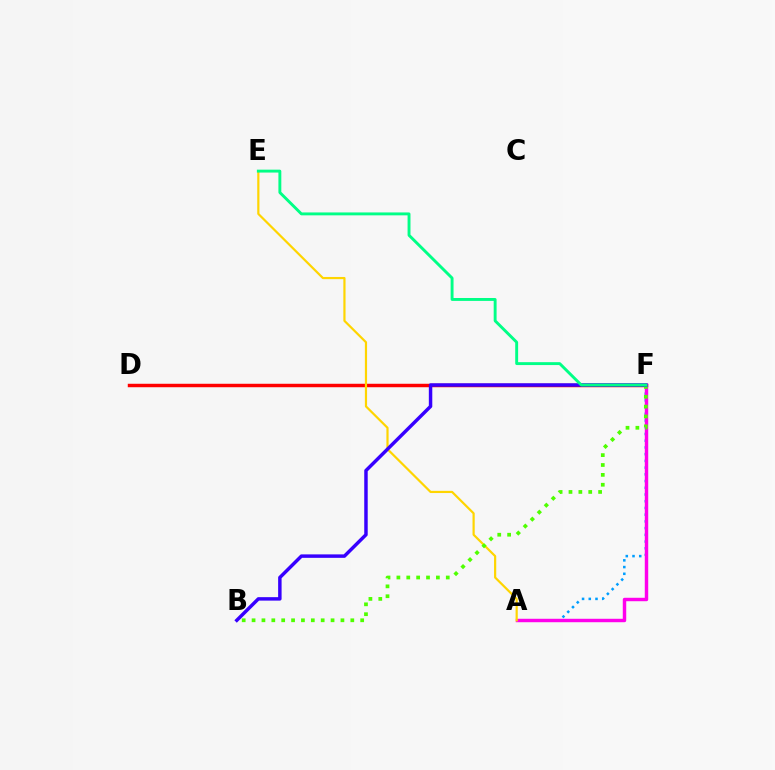{('A', 'F'): [{'color': '#009eff', 'line_style': 'dotted', 'thickness': 1.83}, {'color': '#ff00ed', 'line_style': 'solid', 'thickness': 2.48}], ('D', 'F'): [{'color': '#ff0000', 'line_style': 'solid', 'thickness': 2.49}], ('A', 'E'): [{'color': '#ffd500', 'line_style': 'solid', 'thickness': 1.58}], ('B', 'F'): [{'color': '#4fff00', 'line_style': 'dotted', 'thickness': 2.68}, {'color': '#3700ff', 'line_style': 'solid', 'thickness': 2.49}], ('E', 'F'): [{'color': '#00ff86', 'line_style': 'solid', 'thickness': 2.09}]}